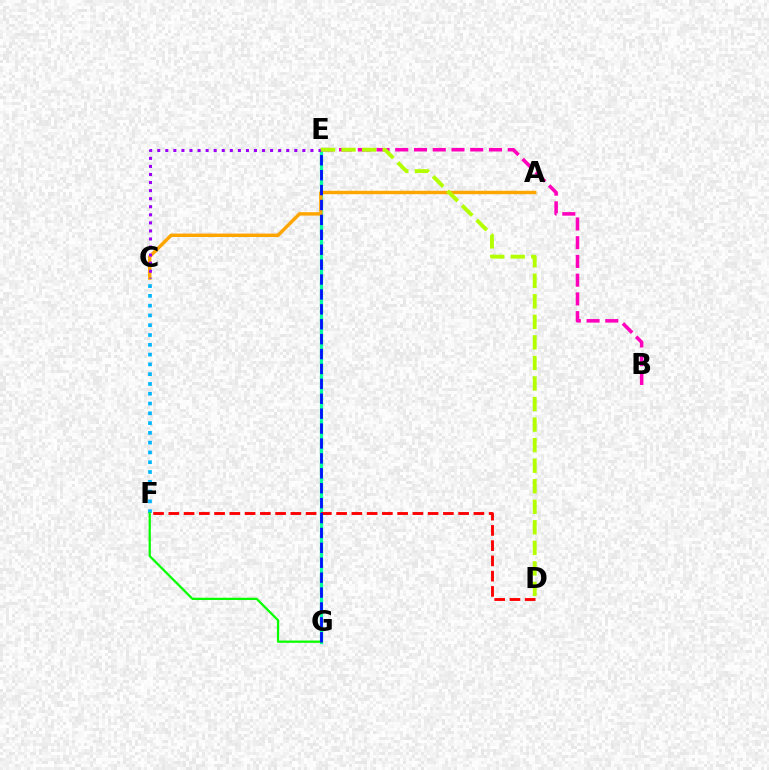{('E', 'G'): [{'color': '#00ff9d', 'line_style': 'solid', 'thickness': 2.33}, {'color': '#0010ff', 'line_style': 'dashed', 'thickness': 2.03}], ('A', 'C'): [{'color': '#ffa500', 'line_style': 'solid', 'thickness': 2.47}], ('C', 'E'): [{'color': '#9b00ff', 'line_style': 'dotted', 'thickness': 2.19}], ('C', 'F'): [{'color': '#00b5ff', 'line_style': 'dotted', 'thickness': 2.66}], ('B', 'E'): [{'color': '#ff00bd', 'line_style': 'dashed', 'thickness': 2.55}], ('D', 'E'): [{'color': '#b3ff00', 'line_style': 'dashed', 'thickness': 2.79}], ('D', 'F'): [{'color': '#ff0000', 'line_style': 'dashed', 'thickness': 2.07}], ('F', 'G'): [{'color': '#08ff00', 'line_style': 'solid', 'thickness': 1.63}]}